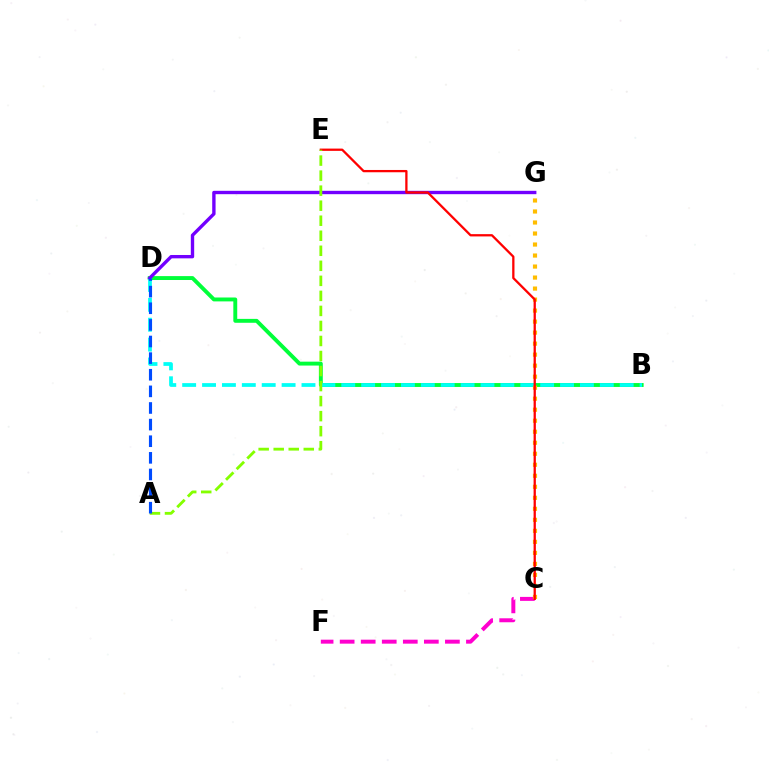{('C', 'F'): [{'color': '#ff00cf', 'line_style': 'dashed', 'thickness': 2.86}], ('B', 'D'): [{'color': '#00ff39', 'line_style': 'solid', 'thickness': 2.81}, {'color': '#00fff6', 'line_style': 'dashed', 'thickness': 2.7}], ('D', 'G'): [{'color': '#7200ff', 'line_style': 'solid', 'thickness': 2.42}], ('C', 'G'): [{'color': '#ffbd00', 'line_style': 'dotted', 'thickness': 2.99}], ('C', 'E'): [{'color': '#ff0000', 'line_style': 'solid', 'thickness': 1.64}], ('A', 'E'): [{'color': '#84ff00', 'line_style': 'dashed', 'thickness': 2.04}], ('A', 'D'): [{'color': '#004bff', 'line_style': 'dashed', 'thickness': 2.26}]}